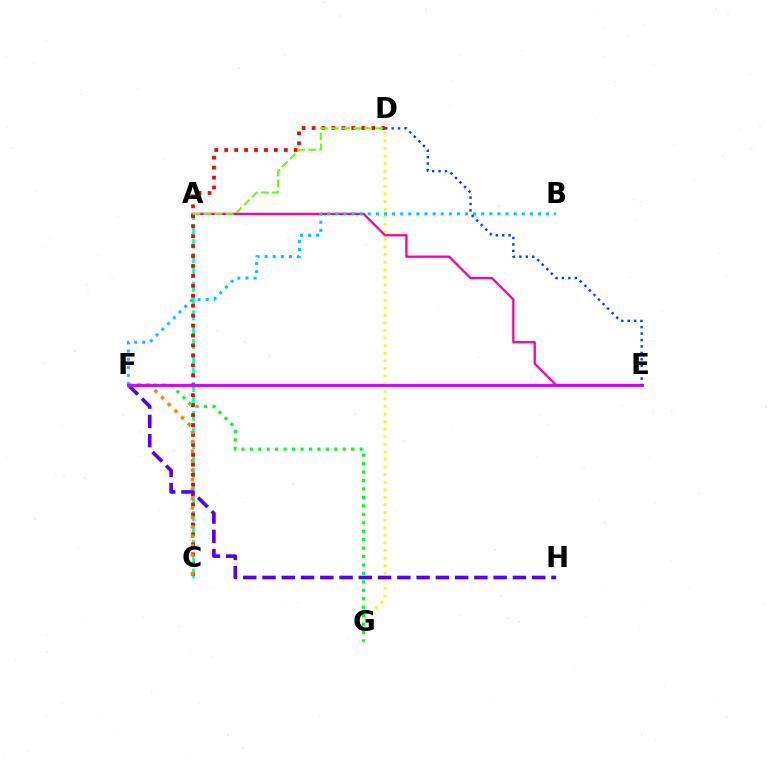{('A', 'C'): [{'color': '#00ffaf', 'line_style': 'dashed', 'thickness': 1.95}], ('D', 'G'): [{'color': '#eeff00', 'line_style': 'dotted', 'thickness': 2.06}], ('A', 'E'): [{'color': '#ff00a0', 'line_style': 'solid', 'thickness': 1.66}], ('C', 'D'): [{'color': '#ff0000', 'line_style': 'dotted', 'thickness': 2.7}], ('C', 'F'): [{'color': '#ff8800', 'line_style': 'dotted', 'thickness': 2.56}], ('F', 'H'): [{'color': '#4f00ff', 'line_style': 'dashed', 'thickness': 2.62}], ('A', 'D'): [{'color': '#66ff00', 'line_style': 'dashed', 'thickness': 1.5}], ('B', 'F'): [{'color': '#00c7ff', 'line_style': 'dotted', 'thickness': 2.2}], ('F', 'G'): [{'color': '#00ff27', 'line_style': 'dotted', 'thickness': 2.3}], ('E', 'F'): [{'color': '#d600ff', 'line_style': 'solid', 'thickness': 2.08}], ('D', 'E'): [{'color': '#003fff', 'line_style': 'dotted', 'thickness': 1.75}]}